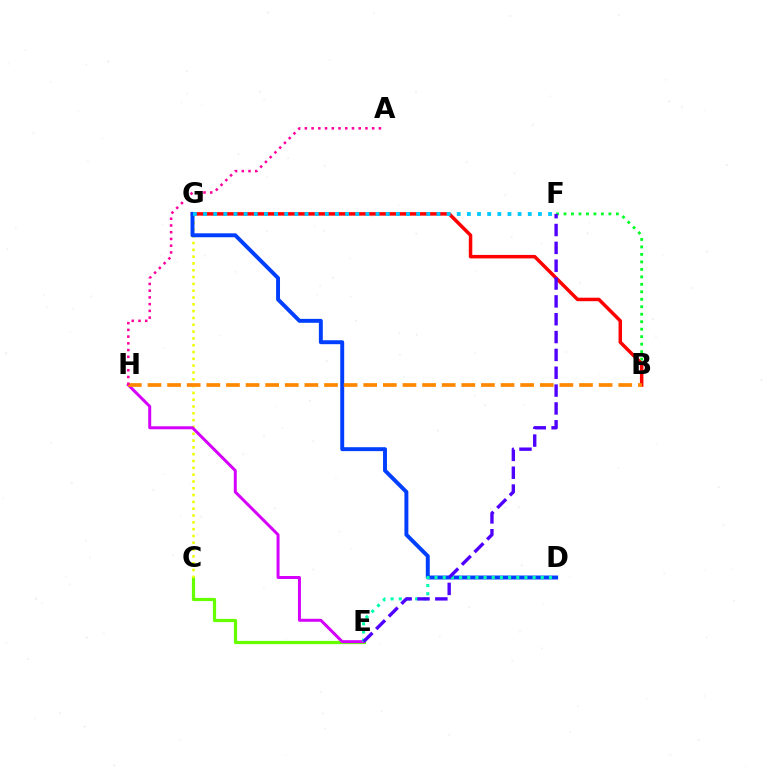{('C', 'E'): [{'color': '#66ff00', 'line_style': 'solid', 'thickness': 2.31}], ('C', 'G'): [{'color': '#eeff00', 'line_style': 'dotted', 'thickness': 1.85}], ('B', 'F'): [{'color': '#00ff27', 'line_style': 'dotted', 'thickness': 2.03}], ('B', 'G'): [{'color': '#ff0000', 'line_style': 'solid', 'thickness': 2.51}], ('E', 'H'): [{'color': '#d600ff', 'line_style': 'solid', 'thickness': 2.14}], ('D', 'G'): [{'color': '#003fff', 'line_style': 'solid', 'thickness': 2.83}], ('D', 'E'): [{'color': '#00ffaf', 'line_style': 'dotted', 'thickness': 2.22}], ('B', 'H'): [{'color': '#ff8800', 'line_style': 'dashed', 'thickness': 2.66}], ('E', 'F'): [{'color': '#4f00ff', 'line_style': 'dashed', 'thickness': 2.42}], ('A', 'H'): [{'color': '#ff00a0', 'line_style': 'dotted', 'thickness': 1.83}], ('F', 'G'): [{'color': '#00c7ff', 'line_style': 'dotted', 'thickness': 2.76}]}